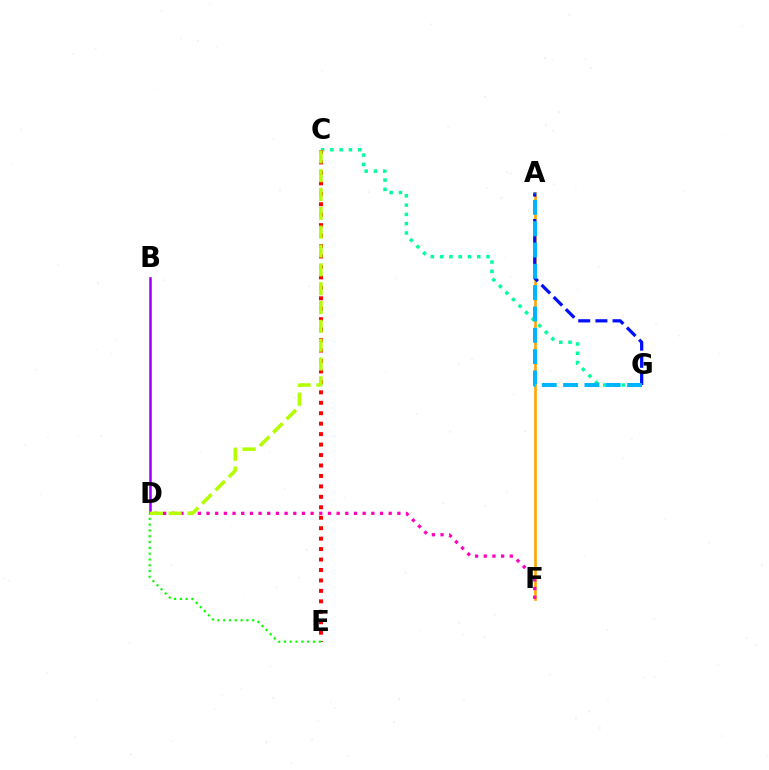{('A', 'F'): [{'color': '#ffa500', 'line_style': 'solid', 'thickness': 1.9}], ('C', 'G'): [{'color': '#00ff9d', 'line_style': 'dotted', 'thickness': 2.52}], ('A', 'G'): [{'color': '#0010ff', 'line_style': 'dashed', 'thickness': 2.33}, {'color': '#00b5ff', 'line_style': 'dashed', 'thickness': 2.9}], ('C', 'E'): [{'color': '#ff0000', 'line_style': 'dotted', 'thickness': 2.84}], ('D', 'F'): [{'color': '#ff00bd', 'line_style': 'dotted', 'thickness': 2.36}], ('B', 'D'): [{'color': '#9b00ff', 'line_style': 'solid', 'thickness': 1.83}], ('D', 'E'): [{'color': '#08ff00', 'line_style': 'dotted', 'thickness': 1.58}], ('C', 'D'): [{'color': '#b3ff00', 'line_style': 'dashed', 'thickness': 2.56}]}